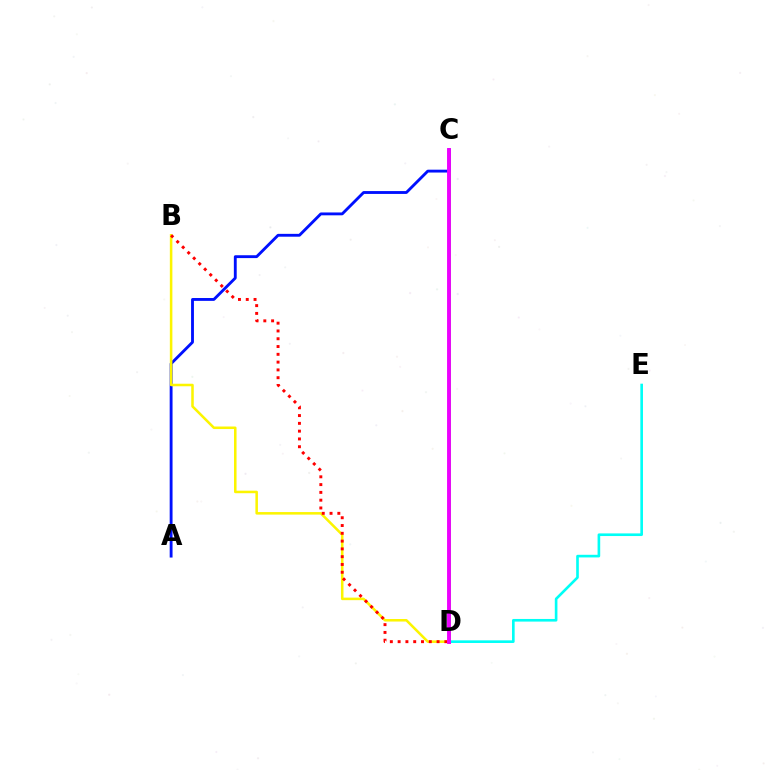{('C', 'D'): [{'color': '#08ff00', 'line_style': 'solid', 'thickness': 1.86}, {'color': '#ee00ff', 'line_style': 'solid', 'thickness': 2.8}], ('D', 'E'): [{'color': '#00fff6', 'line_style': 'solid', 'thickness': 1.9}], ('A', 'C'): [{'color': '#0010ff', 'line_style': 'solid', 'thickness': 2.05}], ('B', 'D'): [{'color': '#fcf500', 'line_style': 'solid', 'thickness': 1.82}, {'color': '#ff0000', 'line_style': 'dotted', 'thickness': 2.12}]}